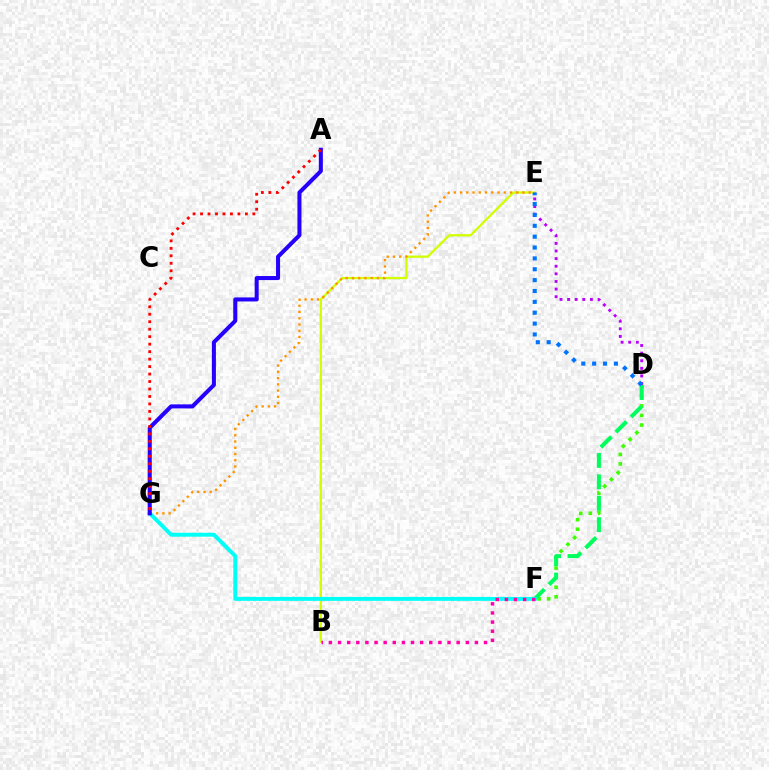{('B', 'E'): [{'color': '#d1ff00', 'line_style': 'solid', 'thickness': 1.64}], ('D', 'F'): [{'color': '#3dff00', 'line_style': 'dotted', 'thickness': 2.6}, {'color': '#00ff5c', 'line_style': 'dashed', 'thickness': 2.91}], ('D', 'E'): [{'color': '#b900ff', 'line_style': 'dotted', 'thickness': 2.07}, {'color': '#0074ff', 'line_style': 'dotted', 'thickness': 2.95}], ('E', 'G'): [{'color': '#ff9400', 'line_style': 'dotted', 'thickness': 1.7}], ('F', 'G'): [{'color': '#00fff6', 'line_style': 'solid', 'thickness': 2.82}], ('B', 'F'): [{'color': '#ff00ac', 'line_style': 'dotted', 'thickness': 2.48}], ('A', 'G'): [{'color': '#2500ff', 'line_style': 'solid', 'thickness': 2.91}, {'color': '#ff0000', 'line_style': 'dotted', 'thickness': 2.03}]}